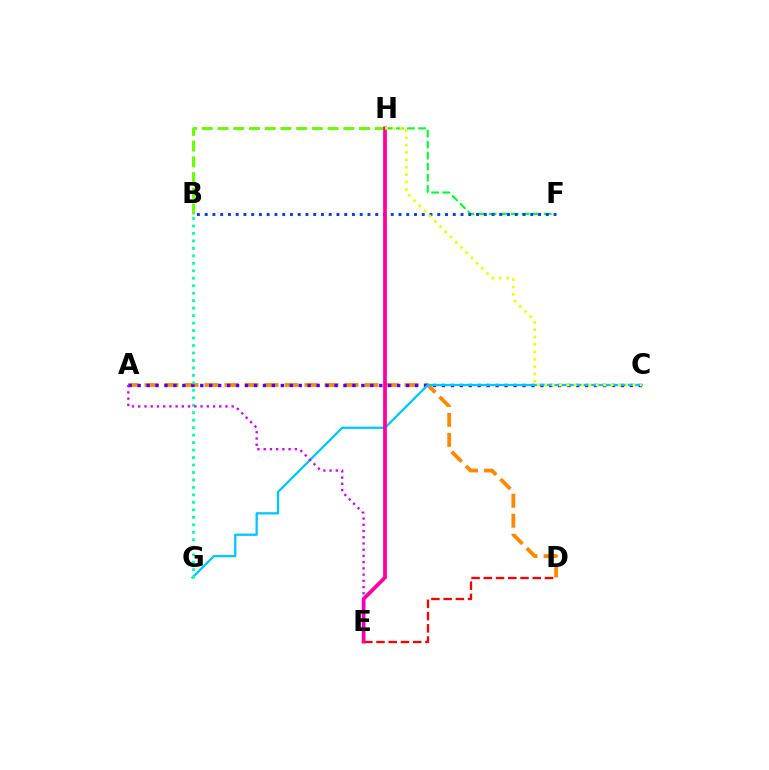{('A', 'D'): [{'color': '#ff8800', 'line_style': 'dashed', 'thickness': 2.72}], ('F', 'H'): [{'color': '#00ff27', 'line_style': 'dashed', 'thickness': 1.5}], ('A', 'C'): [{'color': '#4f00ff', 'line_style': 'dotted', 'thickness': 2.43}], ('C', 'G'): [{'color': '#00c7ff', 'line_style': 'solid', 'thickness': 1.65}], ('D', 'E'): [{'color': '#ff0000', 'line_style': 'dashed', 'thickness': 1.66}], ('B', 'F'): [{'color': '#003fff', 'line_style': 'dotted', 'thickness': 2.11}], ('B', 'H'): [{'color': '#66ff00', 'line_style': 'dashed', 'thickness': 2.14}], ('E', 'H'): [{'color': '#ff00a0', 'line_style': 'solid', 'thickness': 2.7}], ('C', 'H'): [{'color': '#eeff00', 'line_style': 'dotted', 'thickness': 2.0}], ('B', 'G'): [{'color': '#00ffaf', 'line_style': 'dotted', 'thickness': 2.03}], ('A', 'E'): [{'color': '#d600ff', 'line_style': 'dotted', 'thickness': 1.69}]}